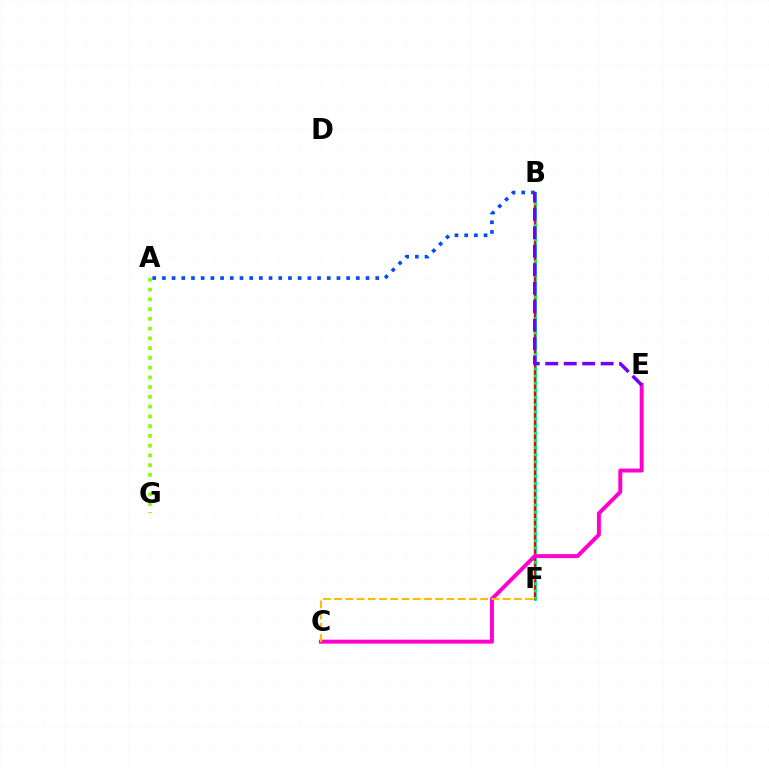{('B', 'F'): [{'color': '#00fff6', 'line_style': 'solid', 'thickness': 2.19}, {'color': '#ff0000', 'line_style': 'solid', 'thickness': 1.75}, {'color': '#00ff39', 'line_style': 'dotted', 'thickness': 1.95}], ('A', 'G'): [{'color': '#84ff00', 'line_style': 'dotted', 'thickness': 2.65}], ('C', 'E'): [{'color': '#ff00cf', 'line_style': 'solid', 'thickness': 2.85}], ('A', 'B'): [{'color': '#004bff', 'line_style': 'dotted', 'thickness': 2.63}], ('B', 'E'): [{'color': '#7200ff', 'line_style': 'dashed', 'thickness': 2.51}], ('C', 'F'): [{'color': '#ffbd00', 'line_style': 'dashed', 'thickness': 1.53}]}